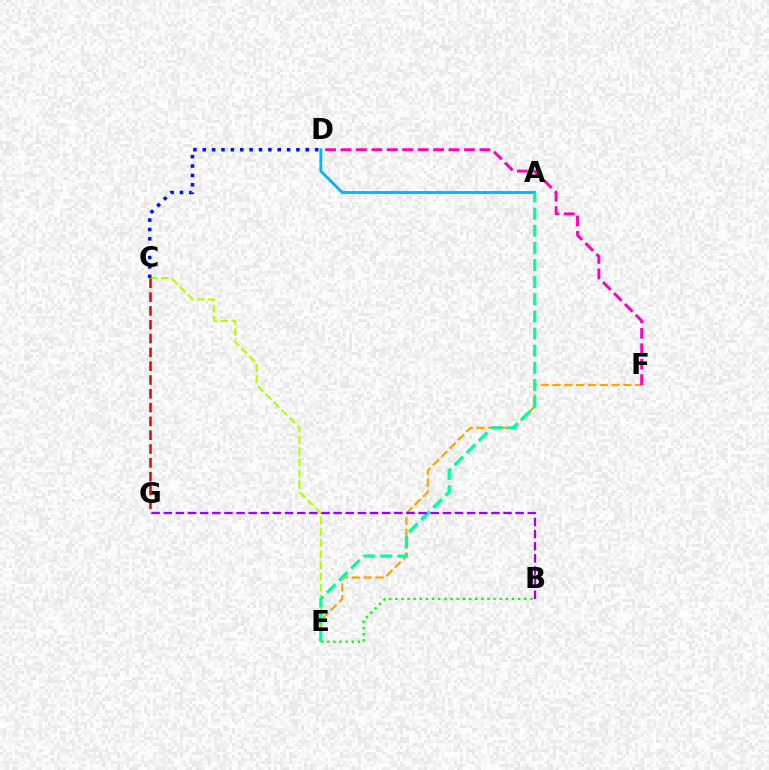{('E', 'F'): [{'color': '#ffa500', 'line_style': 'dashed', 'thickness': 1.6}], ('C', 'E'): [{'color': '#b3ff00', 'line_style': 'dashed', 'thickness': 1.52}], ('B', 'E'): [{'color': '#08ff00', 'line_style': 'dotted', 'thickness': 1.67}], ('A', 'D'): [{'color': '#00b5ff', 'line_style': 'solid', 'thickness': 2.06}], ('A', 'E'): [{'color': '#00ff9d', 'line_style': 'dashed', 'thickness': 2.33}], ('C', 'D'): [{'color': '#0010ff', 'line_style': 'dotted', 'thickness': 2.54}], ('D', 'F'): [{'color': '#ff00bd', 'line_style': 'dashed', 'thickness': 2.1}], ('C', 'G'): [{'color': '#ff0000', 'line_style': 'dashed', 'thickness': 1.88}], ('B', 'G'): [{'color': '#9b00ff', 'line_style': 'dashed', 'thickness': 1.65}]}